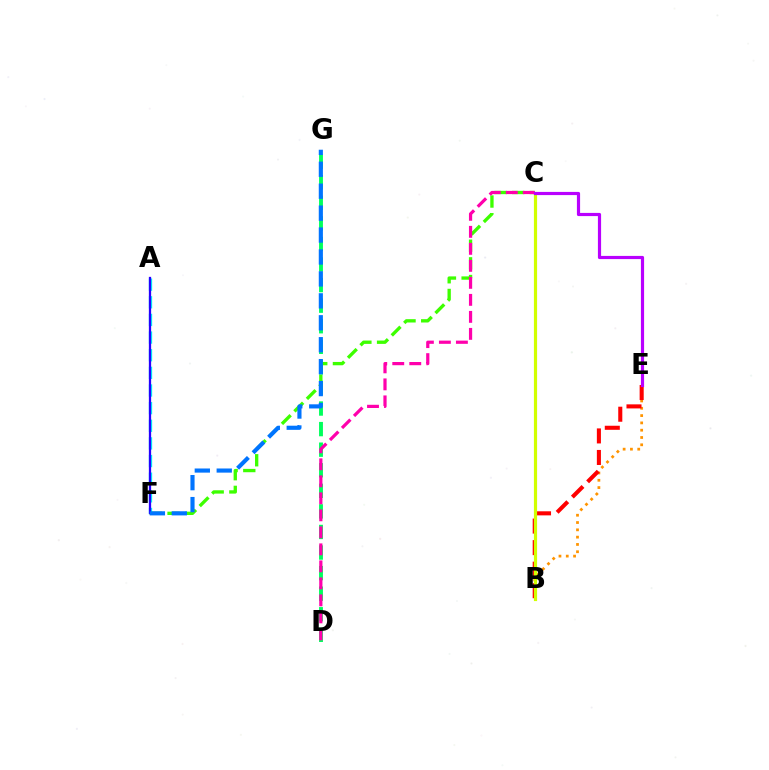{('D', 'G'): [{'color': '#00ff5c', 'line_style': 'dashed', 'thickness': 2.79}], ('B', 'E'): [{'color': '#ff9400', 'line_style': 'dotted', 'thickness': 1.98}, {'color': '#ff0000', 'line_style': 'dashed', 'thickness': 2.93}], ('C', 'F'): [{'color': '#3dff00', 'line_style': 'dashed', 'thickness': 2.4}], ('A', 'F'): [{'color': '#00fff6', 'line_style': 'dashed', 'thickness': 2.4}, {'color': '#2500ff', 'line_style': 'solid', 'thickness': 1.64}], ('B', 'C'): [{'color': '#d1ff00', 'line_style': 'solid', 'thickness': 2.29}], ('C', 'D'): [{'color': '#ff00ac', 'line_style': 'dashed', 'thickness': 2.31}], ('F', 'G'): [{'color': '#0074ff', 'line_style': 'dashed', 'thickness': 2.98}], ('C', 'E'): [{'color': '#b900ff', 'line_style': 'solid', 'thickness': 2.29}]}